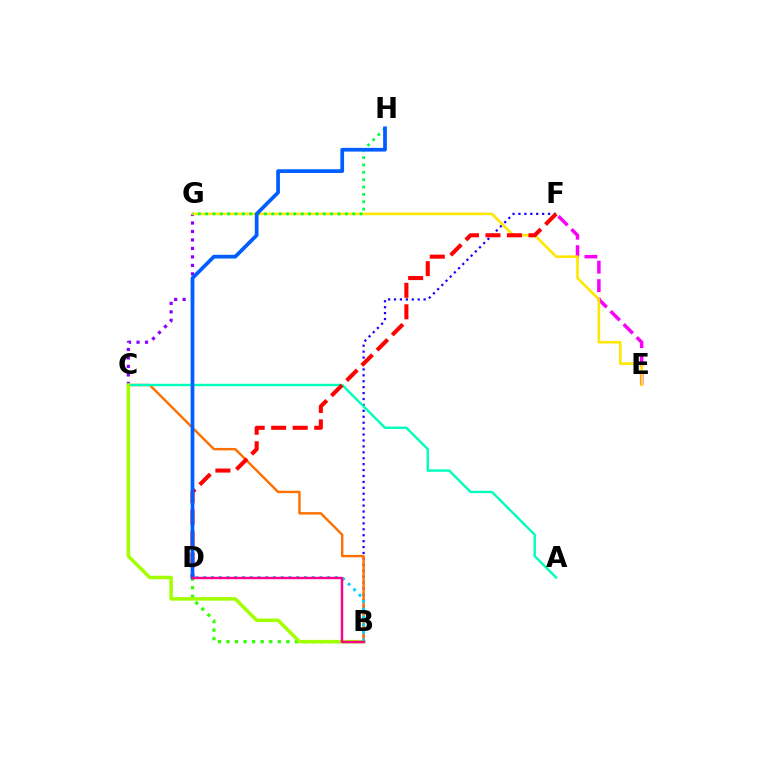{('E', 'F'): [{'color': '#fa00f9', 'line_style': 'dashed', 'thickness': 2.51}], ('B', 'F'): [{'color': '#1900ff', 'line_style': 'dotted', 'thickness': 1.61}], ('C', 'G'): [{'color': '#8a00ff', 'line_style': 'dotted', 'thickness': 2.3}], ('B', 'C'): [{'color': '#ff7000', 'line_style': 'solid', 'thickness': 1.75}, {'color': '#a2ff00', 'line_style': 'solid', 'thickness': 2.51}], ('E', 'G'): [{'color': '#ffe600', 'line_style': 'solid', 'thickness': 1.86}], ('G', 'H'): [{'color': '#00ff45', 'line_style': 'dotted', 'thickness': 2.0}], ('A', 'C'): [{'color': '#00ffbb', 'line_style': 'solid', 'thickness': 1.73}], ('D', 'F'): [{'color': '#ff0000', 'line_style': 'dashed', 'thickness': 2.92}], ('B', 'D'): [{'color': '#31ff00', 'line_style': 'dotted', 'thickness': 2.32}, {'color': '#00d3ff', 'line_style': 'dotted', 'thickness': 2.1}, {'color': '#ff0088', 'line_style': 'solid', 'thickness': 1.77}], ('D', 'H'): [{'color': '#005dff', 'line_style': 'solid', 'thickness': 2.68}]}